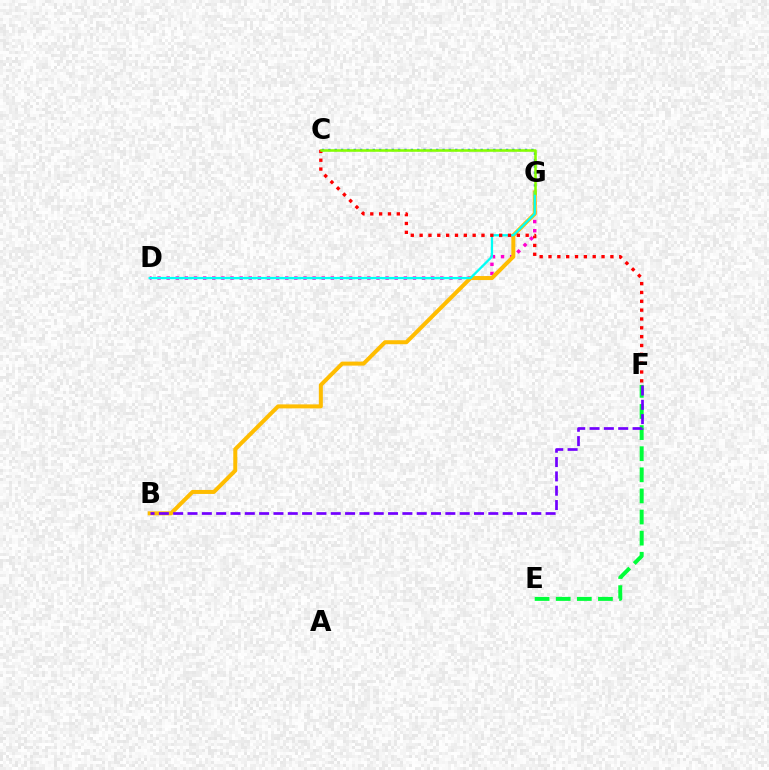{('C', 'G'): [{'color': '#004bff', 'line_style': 'dotted', 'thickness': 1.72}, {'color': '#84ff00', 'line_style': 'solid', 'thickness': 1.85}], ('D', 'G'): [{'color': '#ff00cf', 'line_style': 'dotted', 'thickness': 2.48}, {'color': '#00fff6', 'line_style': 'solid', 'thickness': 1.66}], ('B', 'G'): [{'color': '#ffbd00', 'line_style': 'solid', 'thickness': 2.88}], ('E', 'F'): [{'color': '#00ff39', 'line_style': 'dashed', 'thickness': 2.87}], ('B', 'F'): [{'color': '#7200ff', 'line_style': 'dashed', 'thickness': 1.95}], ('C', 'F'): [{'color': '#ff0000', 'line_style': 'dotted', 'thickness': 2.4}]}